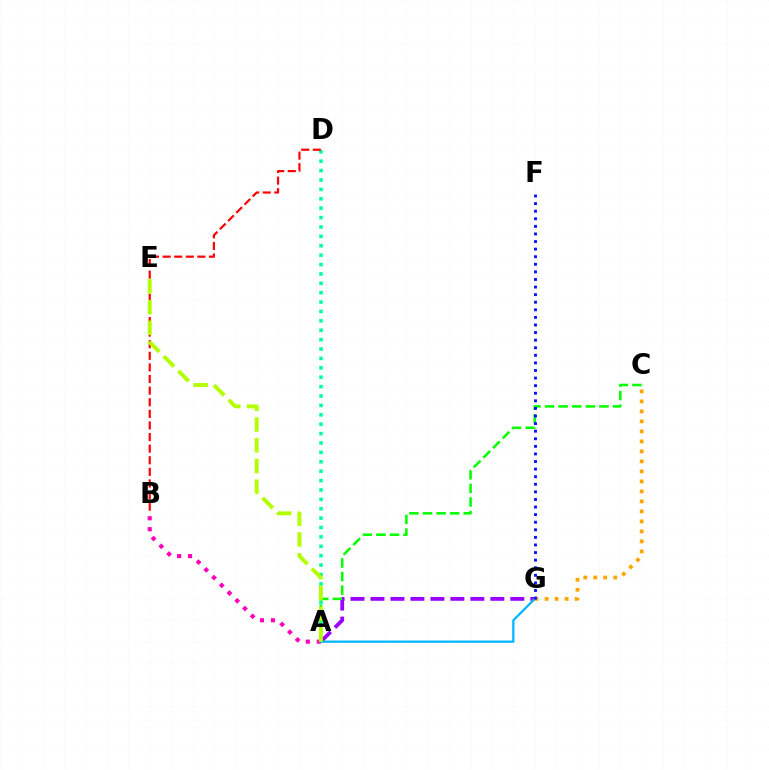{('A', 'B'): [{'color': '#ff00bd', 'line_style': 'dotted', 'thickness': 2.97}], ('A', 'G'): [{'color': '#9b00ff', 'line_style': 'dashed', 'thickness': 2.71}, {'color': '#00b5ff', 'line_style': 'solid', 'thickness': 1.61}], ('C', 'G'): [{'color': '#ffa500', 'line_style': 'dotted', 'thickness': 2.72}], ('A', 'C'): [{'color': '#08ff00', 'line_style': 'dashed', 'thickness': 1.85}], ('A', 'D'): [{'color': '#00ff9d', 'line_style': 'dotted', 'thickness': 2.55}], ('F', 'G'): [{'color': '#0010ff', 'line_style': 'dotted', 'thickness': 2.06}], ('B', 'D'): [{'color': '#ff0000', 'line_style': 'dashed', 'thickness': 1.58}], ('A', 'E'): [{'color': '#b3ff00', 'line_style': 'dashed', 'thickness': 2.82}]}